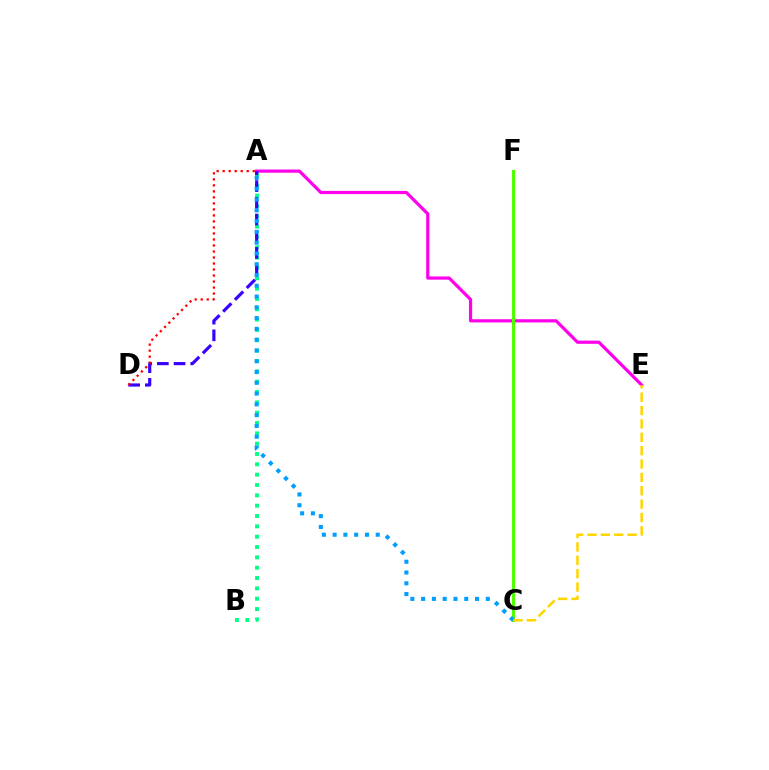{('A', 'E'): [{'color': '#ff00ed', 'line_style': 'solid', 'thickness': 2.3}], ('A', 'B'): [{'color': '#00ff86', 'line_style': 'dotted', 'thickness': 2.81}], ('C', 'F'): [{'color': '#4fff00', 'line_style': 'solid', 'thickness': 2.2}], ('A', 'D'): [{'color': '#3700ff', 'line_style': 'dashed', 'thickness': 2.27}, {'color': '#ff0000', 'line_style': 'dotted', 'thickness': 1.63}], ('A', 'C'): [{'color': '#009eff', 'line_style': 'dotted', 'thickness': 2.93}], ('C', 'E'): [{'color': '#ffd500', 'line_style': 'dashed', 'thickness': 1.82}]}